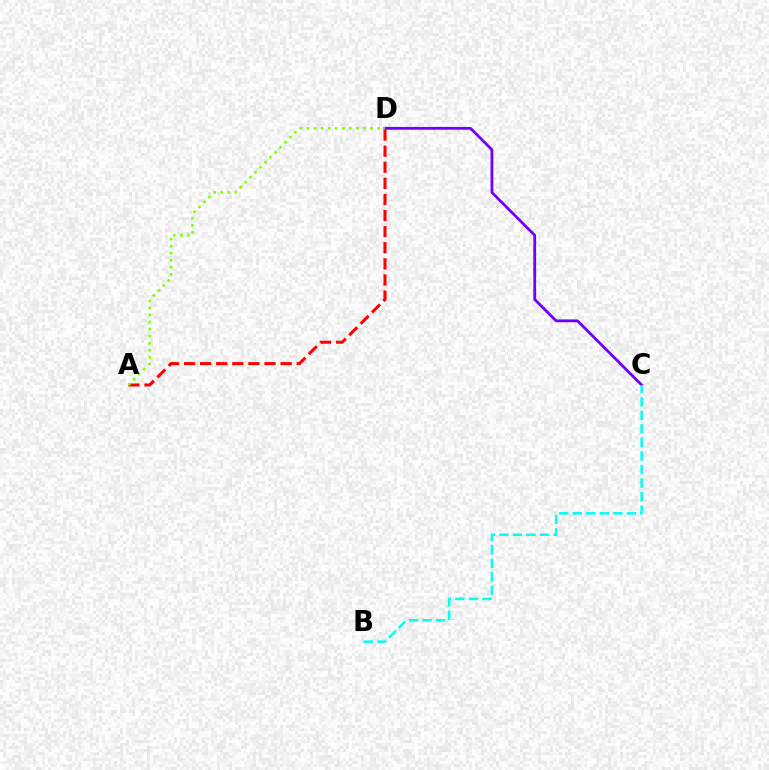{('C', 'D'): [{'color': '#7200ff', 'line_style': 'solid', 'thickness': 2.01}], ('A', 'D'): [{'color': '#ff0000', 'line_style': 'dashed', 'thickness': 2.19}, {'color': '#84ff00', 'line_style': 'dotted', 'thickness': 1.92}], ('B', 'C'): [{'color': '#00fff6', 'line_style': 'dashed', 'thickness': 1.84}]}